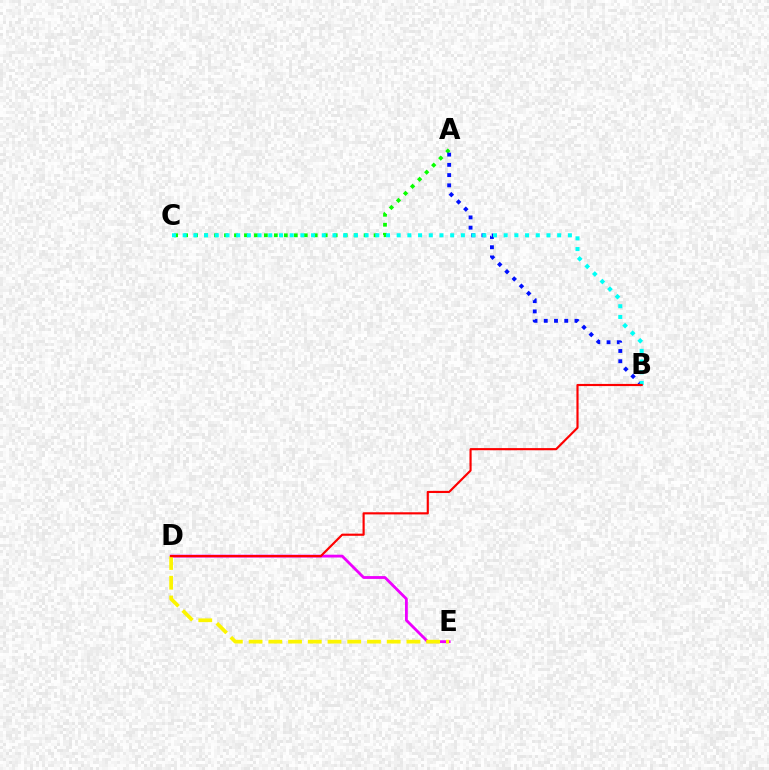{('A', 'C'): [{'color': '#08ff00', 'line_style': 'dotted', 'thickness': 2.71}], ('A', 'B'): [{'color': '#0010ff', 'line_style': 'dotted', 'thickness': 2.78}], ('D', 'E'): [{'color': '#ee00ff', 'line_style': 'solid', 'thickness': 2.02}, {'color': '#fcf500', 'line_style': 'dashed', 'thickness': 2.68}], ('B', 'C'): [{'color': '#00fff6', 'line_style': 'dotted', 'thickness': 2.91}], ('B', 'D'): [{'color': '#ff0000', 'line_style': 'solid', 'thickness': 1.55}]}